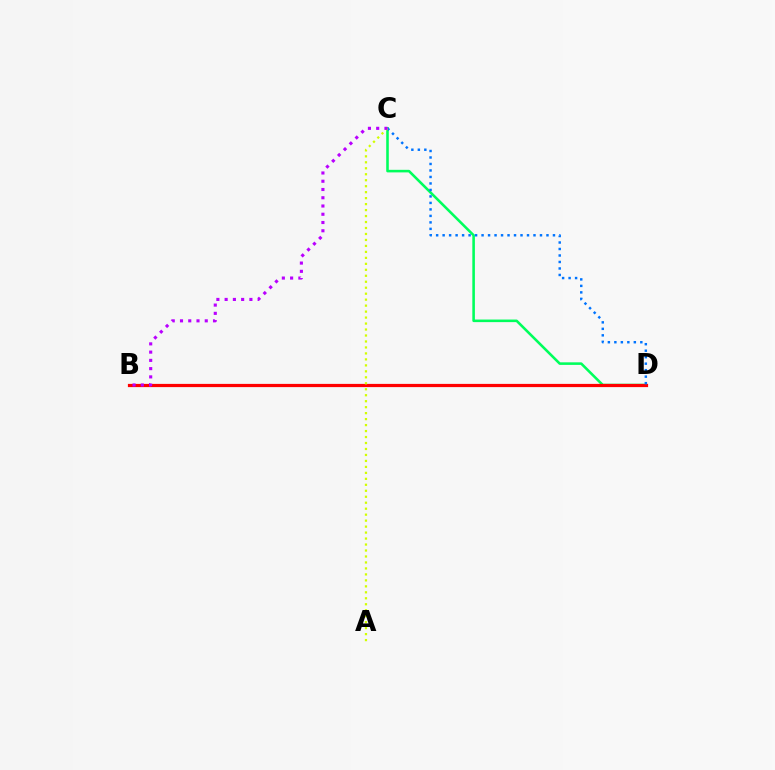{('C', 'D'): [{'color': '#00ff5c', 'line_style': 'solid', 'thickness': 1.85}, {'color': '#0074ff', 'line_style': 'dotted', 'thickness': 1.76}], ('B', 'D'): [{'color': '#ff0000', 'line_style': 'solid', 'thickness': 2.31}], ('A', 'C'): [{'color': '#d1ff00', 'line_style': 'dotted', 'thickness': 1.62}], ('B', 'C'): [{'color': '#b900ff', 'line_style': 'dotted', 'thickness': 2.24}]}